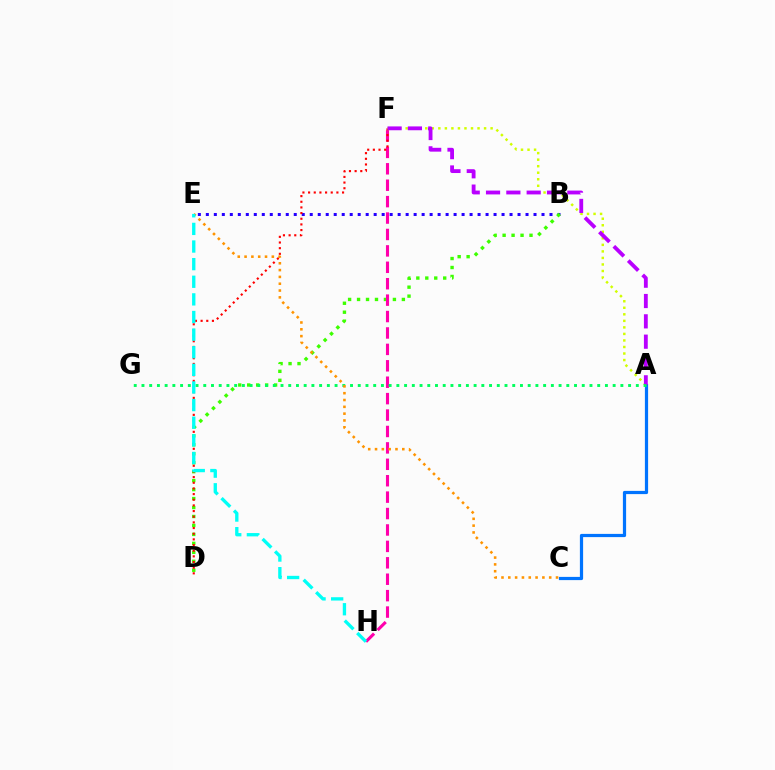{('B', 'E'): [{'color': '#2500ff', 'line_style': 'dotted', 'thickness': 2.17}], ('B', 'D'): [{'color': '#3dff00', 'line_style': 'dotted', 'thickness': 2.43}], ('A', 'C'): [{'color': '#0074ff', 'line_style': 'solid', 'thickness': 2.32}], ('F', 'H'): [{'color': '#ff00ac', 'line_style': 'dashed', 'thickness': 2.23}], ('D', 'F'): [{'color': '#ff0000', 'line_style': 'dotted', 'thickness': 1.54}], ('A', 'F'): [{'color': '#d1ff00', 'line_style': 'dotted', 'thickness': 1.78}, {'color': '#b900ff', 'line_style': 'dashed', 'thickness': 2.76}], ('A', 'G'): [{'color': '#00ff5c', 'line_style': 'dotted', 'thickness': 2.1}], ('C', 'E'): [{'color': '#ff9400', 'line_style': 'dotted', 'thickness': 1.85}], ('E', 'H'): [{'color': '#00fff6', 'line_style': 'dashed', 'thickness': 2.39}]}